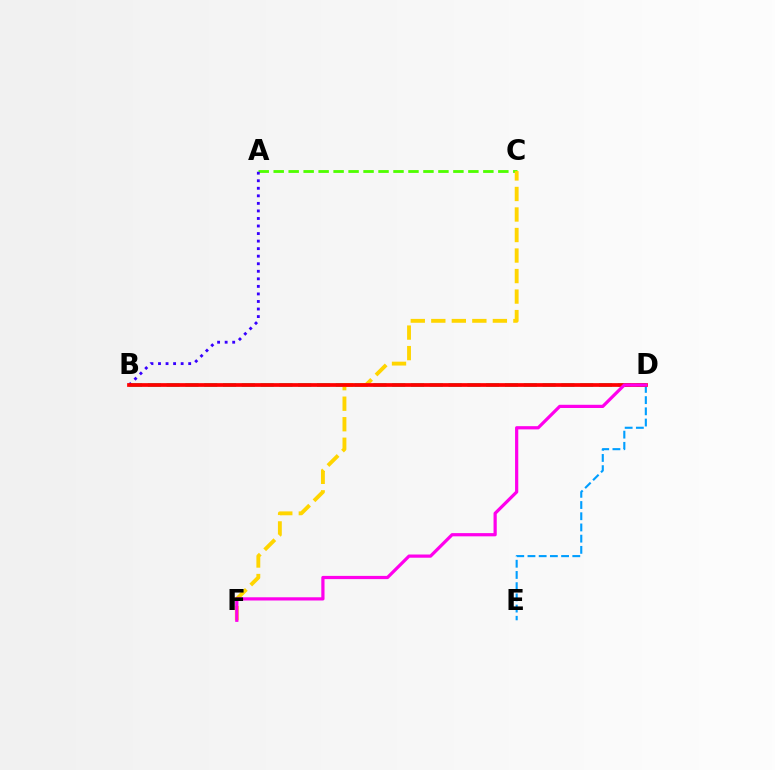{('D', 'E'): [{'color': '#009eff', 'line_style': 'dashed', 'thickness': 1.52}], ('B', 'D'): [{'color': '#00ff86', 'line_style': 'dashed', 'thickness': 2.55}, {'color': '#ff0000', 'line_style': 'solid', 'thickness': 2.69}], ('A', 'C'): [{'color': '#4fff00', 'line_style': 'dashed', 'thickness': 2.03}], ('C', 'F'): [{'color': '#ffd500', 'line_style': 'dashed', 'thickness': 2.79}], ('A', 'B'): [{'color': '#3700ff', 'line_style': 'dotted', 'thickness': 2.05}], ('D', 'F'): [{'color': '#ff00ed', 'line_style': 'solid', 'thickness': 2.32}]}